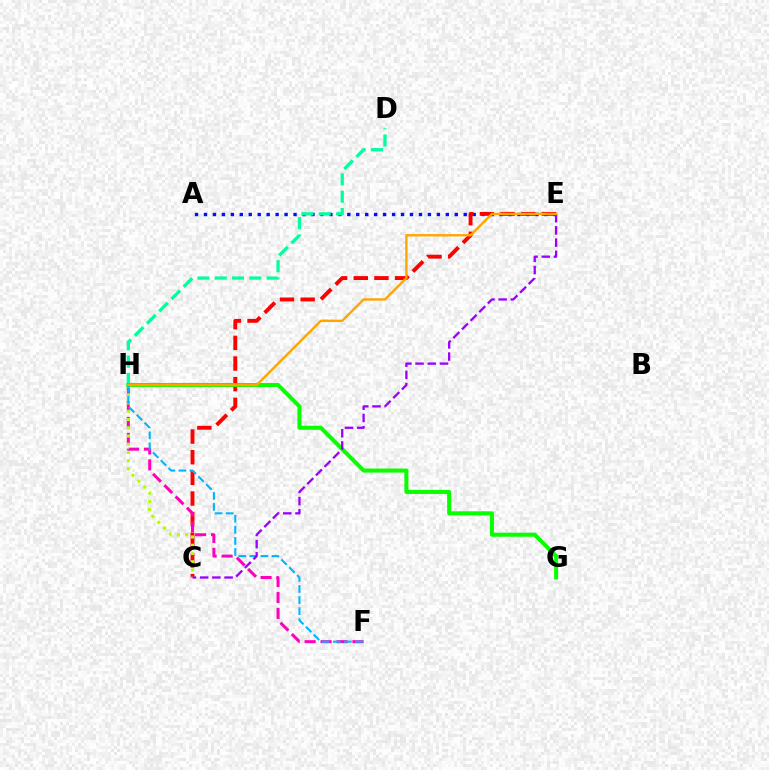{('A', 'E'): [{'color': '#0010ff', 'line_style': 'dotted', 'thickness': 2.43}], ('D', 'H'): [{'color': '#00ff9d', 'line_style': 'dashed', 'thickness': 2.35}], ('C', 'E'): [{'color': '#ff0000', 'line_style': 'dashed', 'thickness': 2.81}, {'color': '#9b00ff', 'line_style': 'dashed', 'thickness': 1.66}], ('F', 'H'): [{'color': '#ff00bd', 'line_style': 'dashed', 'thickness': 2.17}, {'color': '#00b5ff', 'line_style': 'dashed', 'thickness': 1.5}], ('C', 'H'): [{'color': '#b3ff00', 'line_style': 'dotted', 'thickness': 2.24}], ('G', 'H'): [{'color': '#08ff00', 'line_style': 'solid', 'thickness': 2.91}], ('E', 'H'): [{'color': '#ffa500', 'line_style': 'solid', 'thickness': 1.71}]}